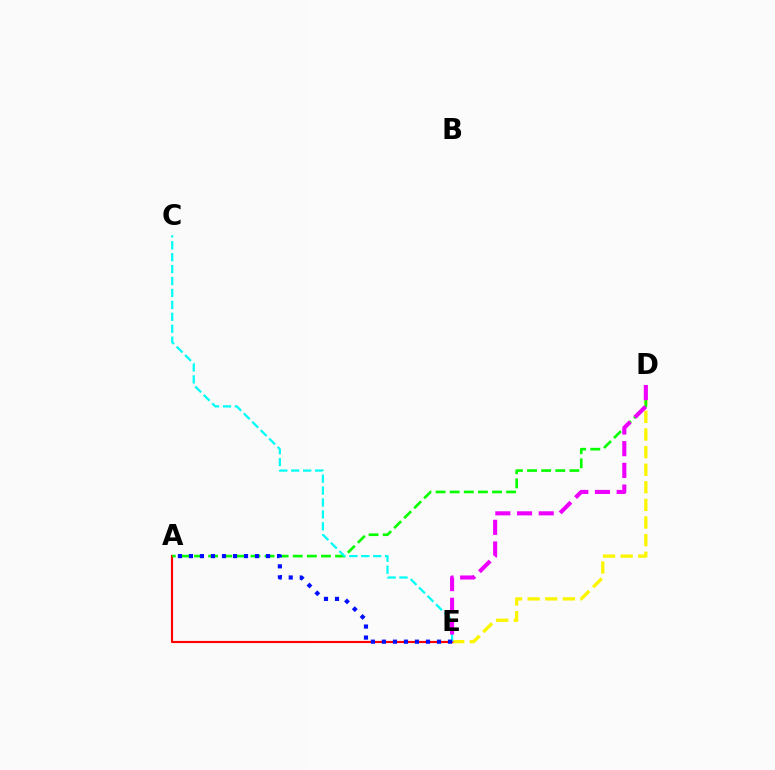{('D', 'E'): [{'color': '#fcf500', 'line_style': 'dashed', 'thickness': 2.39}, {'color': '#ee00ff', 'line_style': 'dashed', 'thickness': 2.95}], ('A', 'E'): [{'color': '#ff0000', 'line_style': 'solid', 'thickness': 1.55}, {'color': '#0010ff', 'line_style': 'dotted', 'thickness': 2.99}], ('A', 'D'): [{'color': '#08ff00', 'line_style': 'dashed', 'thickness': 1.92}], ('C', 'E'): [{'color': '#00fff6', 'line_style': 'dashed', 'thickness': 1.62}]}